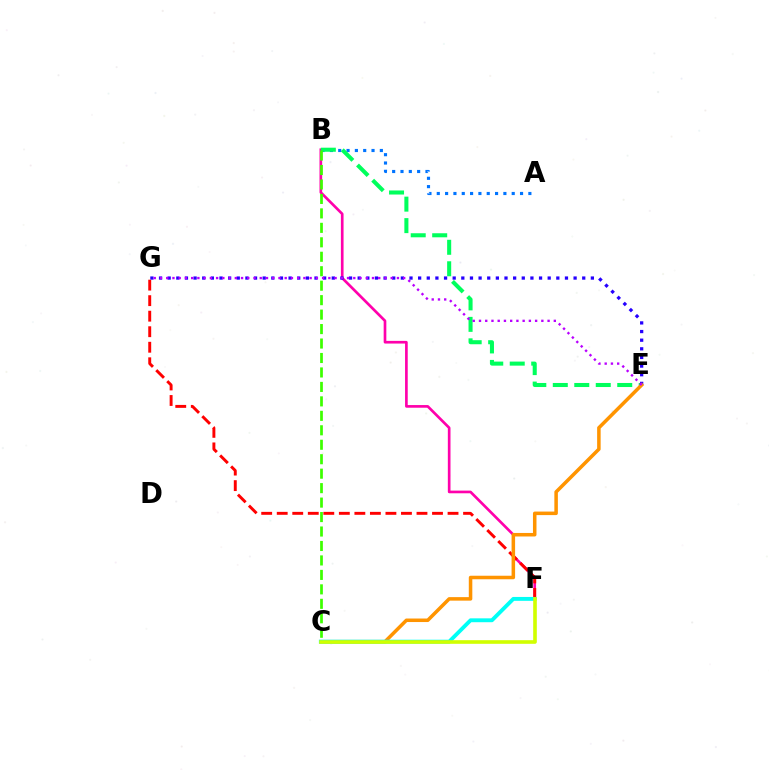{('B', 'F'): [{'color': '#ff00ac', 'line_style': 'solid', 'thickness': 1.92}], ('A', 'B'): [{'color': '#0074ff', 'line_style': 'dotted', 'thickness': 2.26}], ('B', 'E'): [{'color': '#00ff5c', 'line_style': 'dashed', 'thickness': 2.92}], ('E', 'G'): [{'color': '#2500ff', 'line_style': 'dotted', 'thickness': 2.35}, {'color': '#b900ff', 'line_style': 'dotted', 'thickness': 1.69}], ('F', 'G'): [{'color': '#ff0000', 'line_style': 'dashed', 'thickness': 2.11}], ('C', 'E'): [{'color': '#ff9400', 'line_style': 'solid', 'thickness': 2.54}], ('B', 'C'): [{'color': '#3dff00', 'line_style': 'dashed', 'thickness': 1.96}], ('C', 'F'): [{'color': '#00fff6', 'line_style': 'solid', 'thickness': 2.79}, {'color': '#d1ff00', 'line_style': 'solid', 'thickness': 2.61}]}